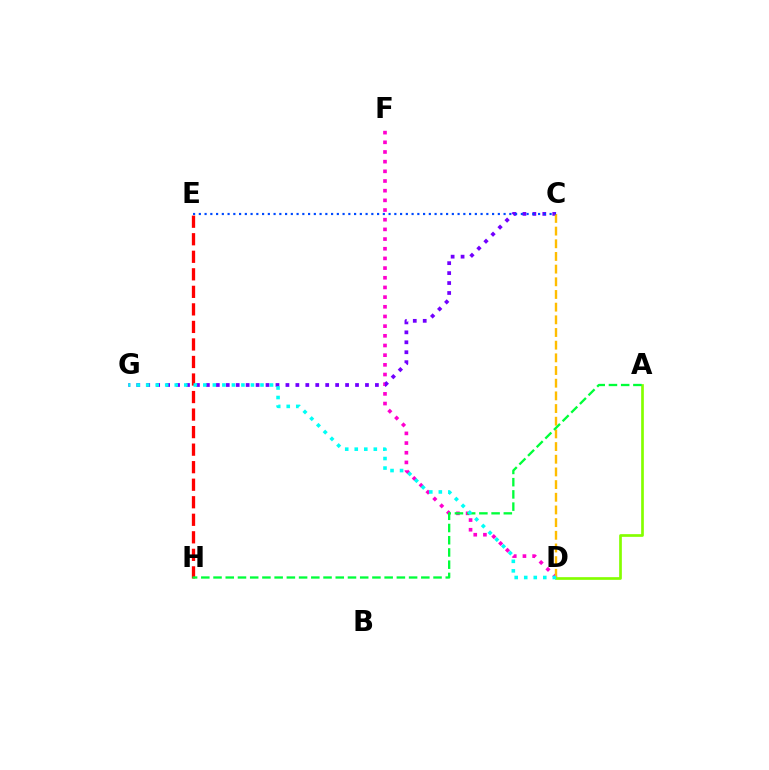{('D', 'F'): [{'color': '#ff00cf', 'line_style': 'dotted', 'thickness': 2.63}], ('C', 'G'): [{'color': '#7200ff', 'line_style': 'dotted', 'thickness': 2.7}], ('C', 'D'): [{'color': '#ffbd00', 'line_style': 'dashed', 'thickness': 1.72}], ('E', 'H'): [{'color': '#ff0000', 'line_style': 'dashed', 'thickness': 2.38}], ('A', 'D'): [{'color': '#84ff00', 'line_style': 'solid', 'thickness': 1.94}], ('A', 'H'): [{'color': '#00ff39', 'line_style': 'dashed', 'thickness': 1.66}], ('C', 'E'): [{'color': '#004bff', 'line_style': 'dotted', 'thickness': 1.56}], ('D', 'G'): [{'color': '#00fff6', 'line_style': 'dotted', 'thickness': 2.59}]}